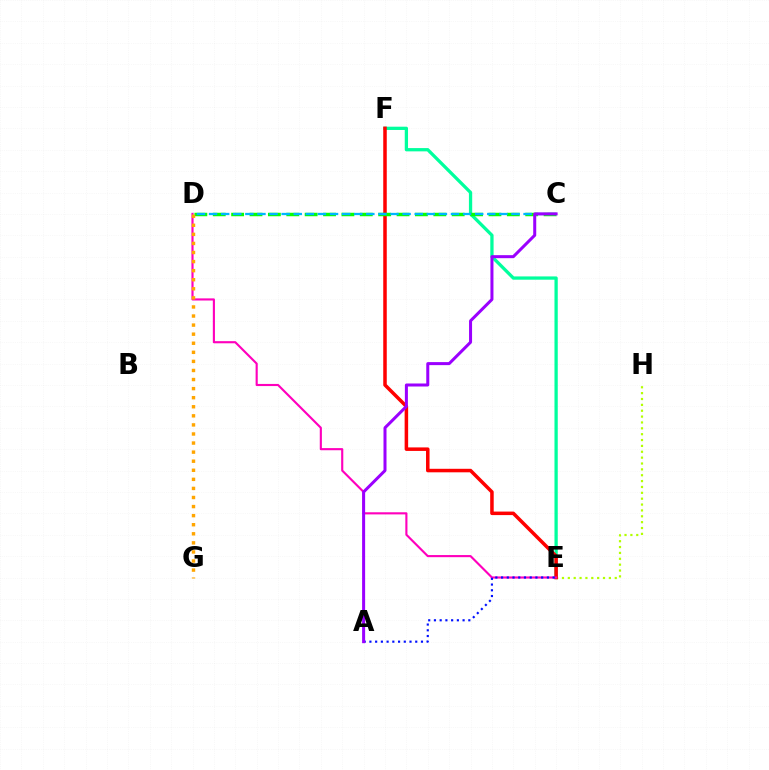{('E', 'F'): [{'color': '#00ff9d', 'line_style': 'solid', 'thickness': 2.36}, {'color': '#ff0000', 'line_style': 'solid', 'thickness': 2.53}], ('E', 'H'): [{'color': '#b3ff00', 'line_style': 'dotted', 'thickness': 1.59}], ('C', 'D'): [{'color': '#08ff00', 'line_style': 'dashed', 'thickness': 2.5}, {'color': '#00b5ff', 'line_style': 'dashed', 'thickness': 1.64}], ('D', 'E'): [{'color': '#ff00bd', 'line_style': 'solid', 'thickness': 1.54}], ('A', 'E'): [{'color': '#0010ff', 'line_style': 'dotted', 'thickness': 1.56}], ('D', 'G'): [{'color': '#ffa500', 'line_style': 'dotted', 'thickness': 2.47}], ('A', 'C'): [{'color': '#9b00ff', 'line_style': 'solid', 'thickness': 2.17}]}